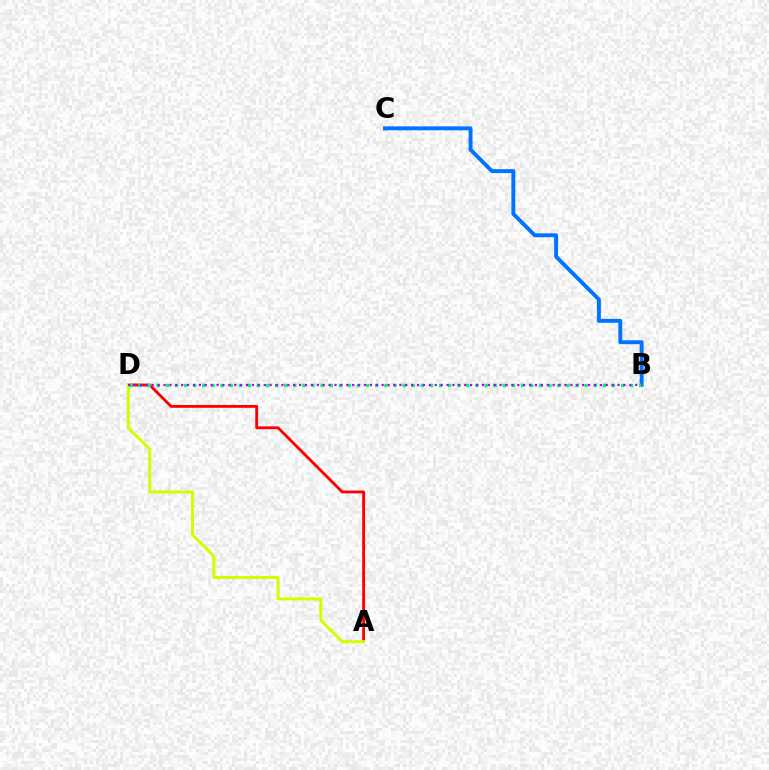{('A', 'D'): [{'color': '#ff0000', 'line_style': 'solid', 'thickness': 2.04}, {'color': '#d1ff00', 'line_style': 'solid', 'thickness': 2.14}], ('B', 'C'): [{'color': '#0074ff', 'line_style': 'solid', 'thickness': 2.82}], ('B', 'D'): [{'color': '#00ff5c', 'line_style': 'dotted', 'thickness': 2.47}, {'color': '#b900ff', 'line_style': 'dotted', 'thickness': 1.6}]}